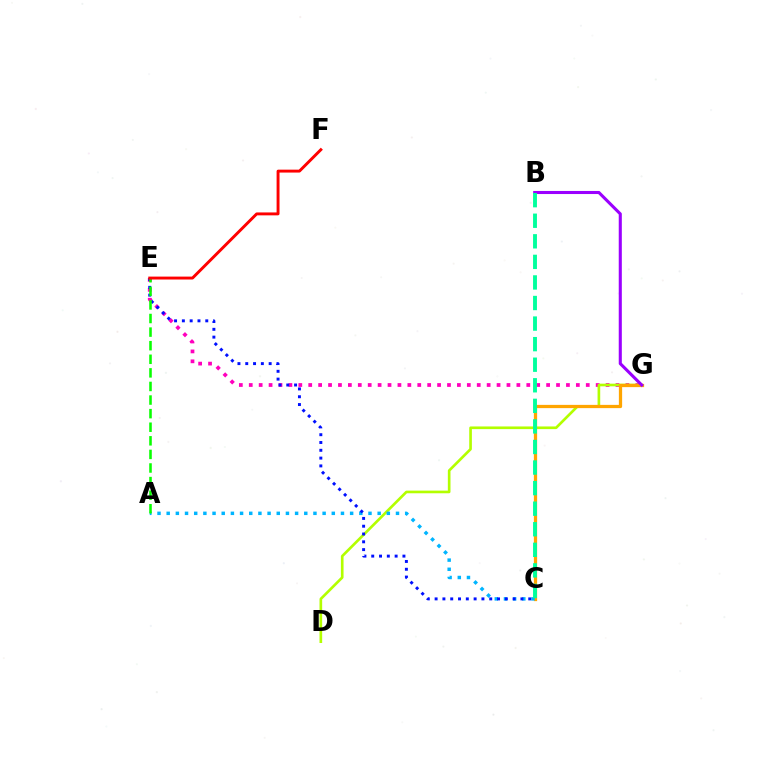{('E', 'G'): [{'color': '#ff00bd', 'line_style': 'dotted', 'thickness': 2.69}], ('D', 'G'): [{'color': '#b3ff00', 'line_style': 'solid', 'thickness': 1.91}], ('C', 'G'): [{'color': '#ffa500', 'line_style': 'solid', 'thickness': 2.34}], ('A', 'C'): [{'color': '#00b5ff', 'line_style': 'dotted', 'thickness': 2.49}], ('C', 'E'): [{'color': '#0010ff', 'line_style': 'dotted', 'thickness': 2.12}], ('A', 'E'): [{'color': '#08ff00', 'line_style': 'dashed', 'thickness': 1.85}], ('B', 'G'): [{'color': '#9b00ff', 'line_style': 'solid', 'thickness': 2.22}], ('E', 'F'): [{'color': '#ff0000', 'line_style': 'solid', 'thickness': 2.1}], ('B', 'C'): [{'color': '#00ff9d', 'line_style': 'dashed', 'thickness': 2.79}]}